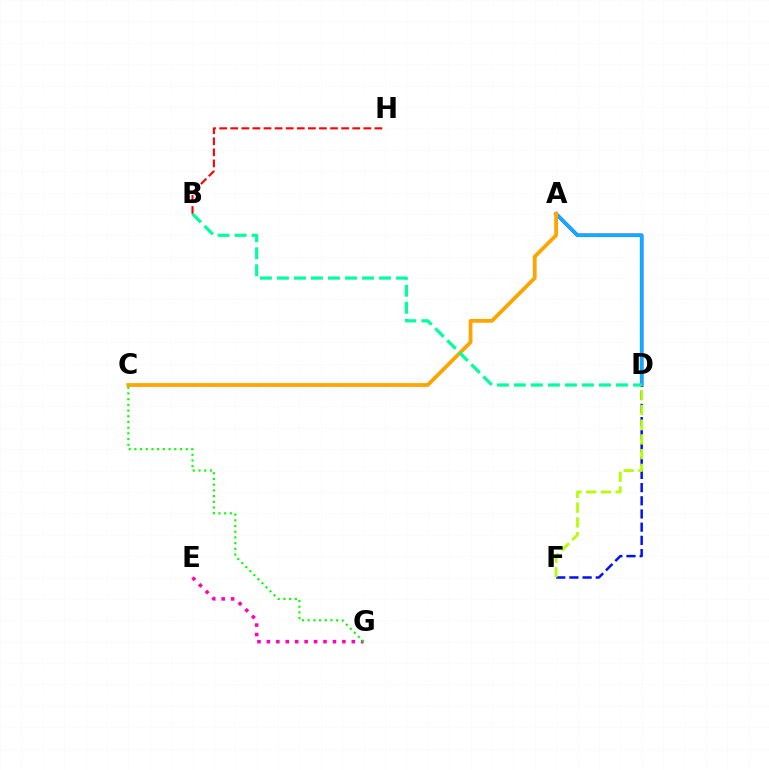{('A', 'D'): [{'color': '#9b00ff', 'line_style': 'solid', 'thickness': 2.57}, {'color': '#00b5ff', 'line_style': 'solid', 'thickness': 2.33}], ('E', 'G'): [{'color': '#ff00bd', 'line_style': 'dotted', 'thickness': 2.56}], ('A', 'C'): [{'color': '#ffa500', 'line_style': 'solid', 'thickness': 2.73}], ('B', 'H'): [{'color': '#ff0000', 'line_style': 'dashed', 'thickness': 1.51}], ('D', 'F'): [{'color': '#0010ff', 'line_style': 'dashed', 'thickness': 1.79}, {'color': '#b3ff00', 'line_style': 'dashed', 'thickness': 2.0}], ('B', 'D'): [{'color': '#00ff9d', 'line_style': 'dashed', 'thickness': 2.31}], ('C', 'G'): [{'color': '#08ff00', 'line_style': 'dotted', 'thickness': 1.55}]}